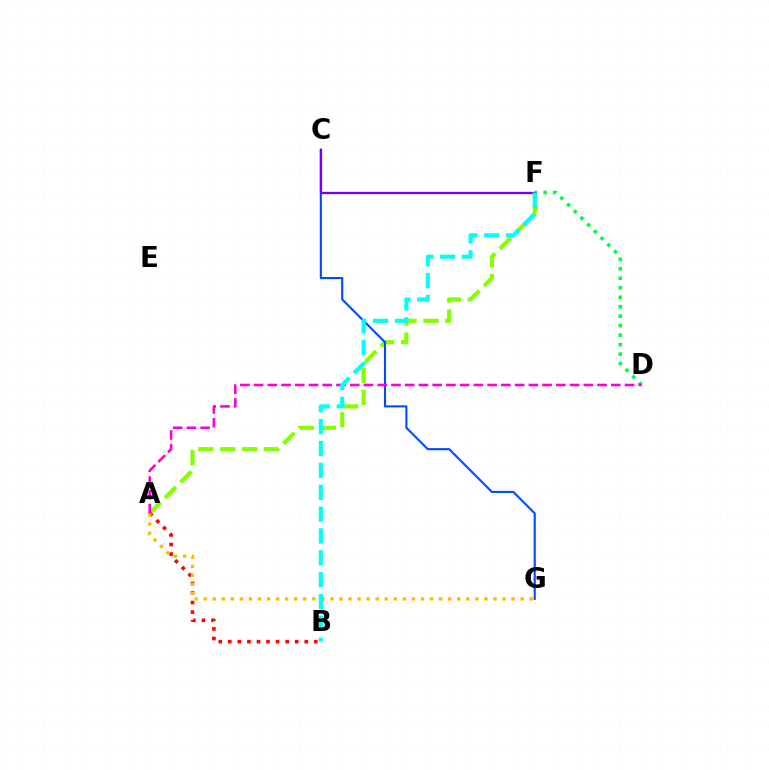{('A', 'F'): [{'color': '#84ff00', 'line_style': 'dashed', 'thickness': 2.97}], ('A', 'B'): [{'color': '#ff0000', 'line_style': 'dotted', 'thickness': 2.6}], ('A', 'G'): [{'color': '#ffbd00', 'line_style': 'dotted', 'thickness': 2.46}], ('C', 'G'): [{'color': '#004bff', 'line_style': 'solid', 'thickness': 1.52}], ('D', 'F'): [{'color': '#00ff39', 'line_style': 'dotted', 'thickness': 2.58}], ('C', 'F'): [{'color': '#7200ff', 'line_style': 'solid', 'thickness': 1.66}], ('A', 'D'): [{'color': '#ff00cf', 'line_style': 'dashed', 'thickness': 1.87}], ('B', 'F'): [{'color': '#00fff6', 'line_style': 'dashed', 'thickness': 2.97}]}